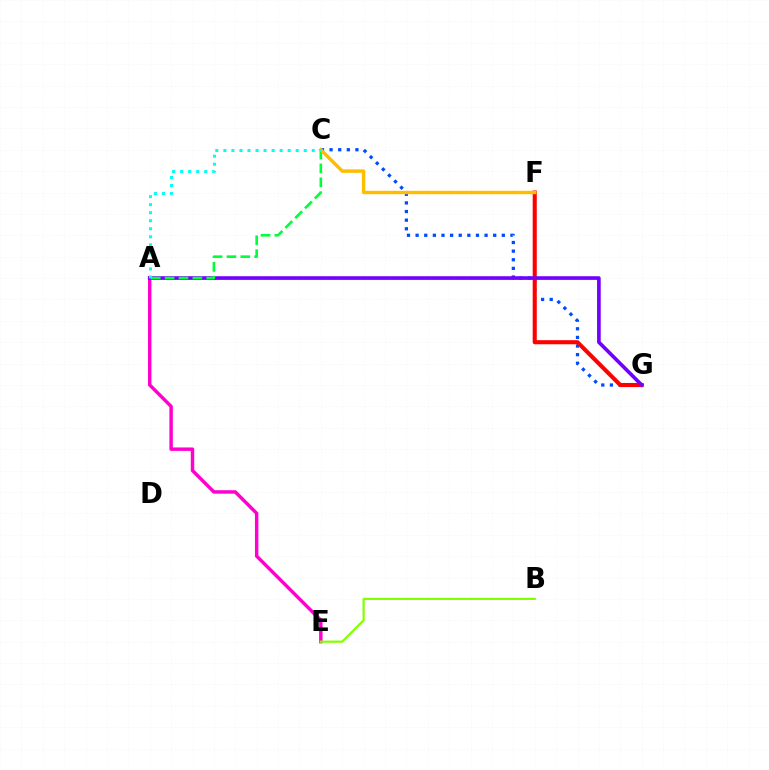{('C', 'G'): [{'color': '#004bff', 'line_style': 'dotted', 'thickness': 2.34}], ('A', 'E'): [{'color': '#ff00cf', 'line_style': 'solid', 'thickness': 2.48}], ('F', 'G'): [{'color': '#ff0000', 'line_style': 'solid', 'thickness': 2.94}], ('A', 'G'): [{'color': '#7200ff', 'line_style': 'solid', 'thickness': 2.63}], ('B', 'E'): [{'color': '#84ff00', 'line_style': 'solid', 'thickness': 1.59}], ('A', 'C'): [{'color': '#00ff39', 'line_style': 'dashed', 'thickness': 1.88}, {'color': '#00fff6', 'line_style': 'dotted', 'thickness': 2.18}], ('C', 'F'): [{'color': '#ffbd00', 'line_style': 'solid', 'thickness': 2.47}]}